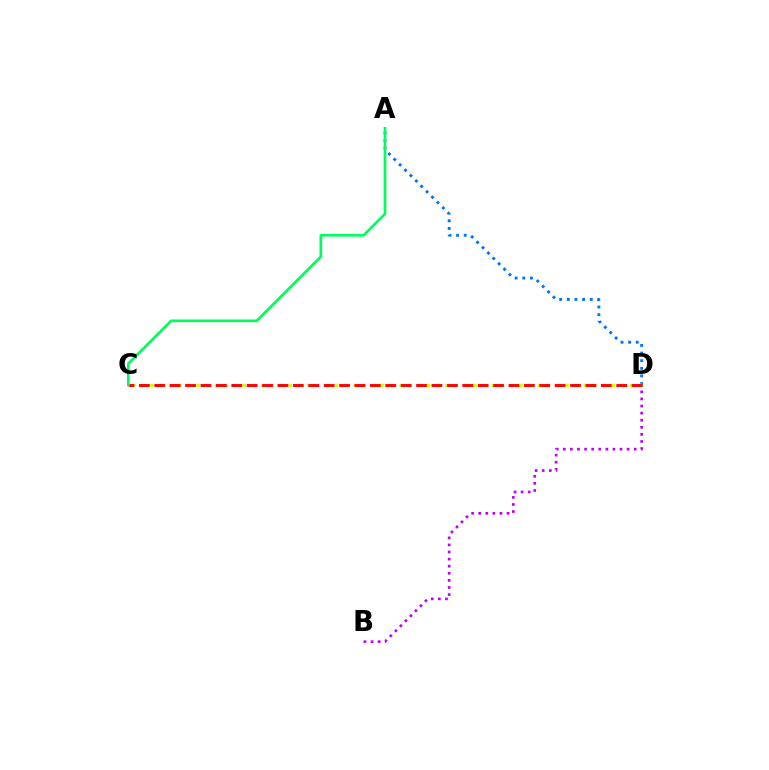{('A', 'D'): [{'color': '#0074ff', 'line_style': 'dotted', 'thickness': 2.07}], ('C', 'D'): [{'color': '#d1ff00', 'line_style': 'dotted', 'thickness': 2.51}, {'color': '#ff0000', 'line_style': 'dashed', 'thickness': 2.09}], ('A', 'C'): [{'color': '#00ff5c', 'line_style': 'solid', 'thickness': 1.94}], ('B', 'D'): [{'color': '#b900ff', 'line_style': 'dotted', 'thickness': 1.93}]}